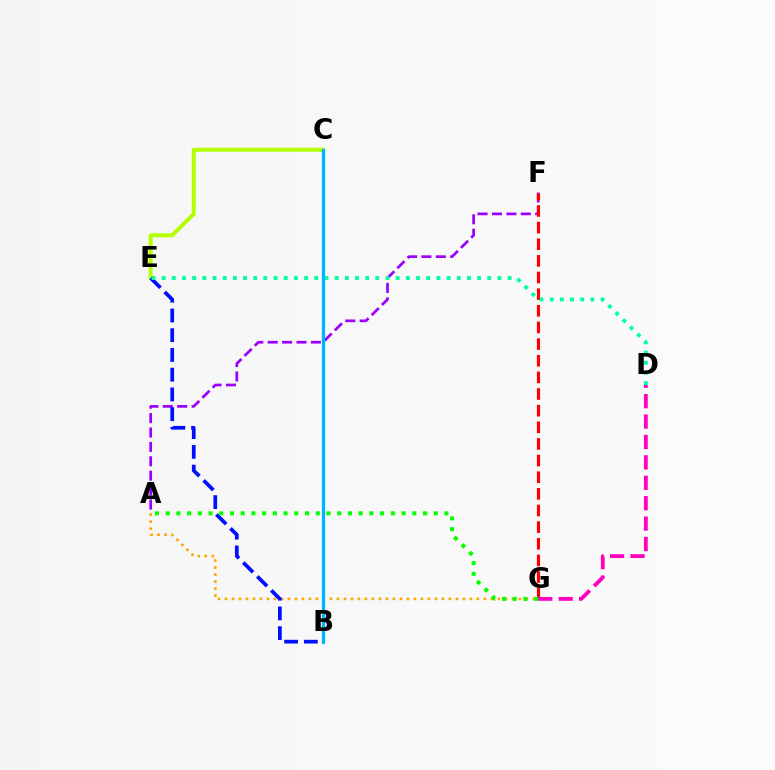{('A', 'G'): [{'color': '#ffa500', 'line_style': 'dotted', 'thickness': 1.9}, {'color': '#08ff00', 'line_style': 'dotted', 'thickness': 2.91}], ('A', 'F'): [{'color': '#9b00ff', 'line_style': 'dashed', 'thickness': 1.96}], ('F', 'G'): [{'color': '#ff0000', 'line_style': 'dashed', 'thickness': 2.26}], ('C', 'E'): [{'color': '#b3ff00', 'line_style': 'solid', 'thickness': 2.88}], ('B', 'E'): [{'color': '#0010ff', 'line_style': 'dashed', 'thickness': 2.68}], ('D', 'E'): [{'color': '#00ff9d', 'line_style': 'dotted', 'thickness': 2.76}], ('B', 'C'): [{'color': '#00b5ff', 'line_style': 'solid', 'thickness': 2.33}], ('D', 'G'): [{'color': '#ff00bd', 'line_style': 'dashed', 'thickness': 2.77}]}